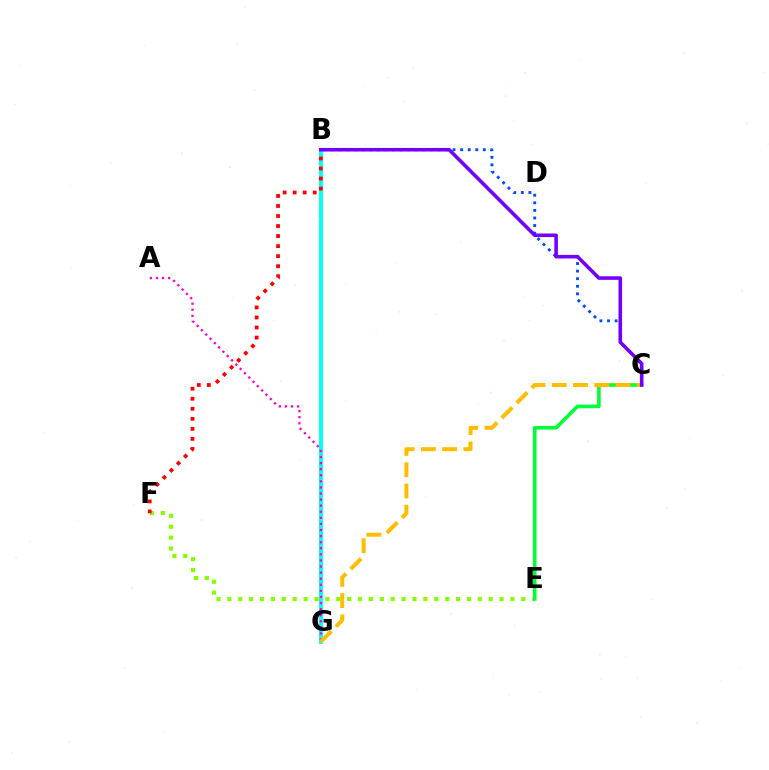{('B', 'C'): [{'color': '#004bff', 'line_style': 'dotted', 'thickness': 2.06}, {'color': '#7200ff', 'line_style': 'solid', 'thickness': 2.57}], ('B', 'G'): [{'color': '#00fff6', 'line_style': 'solid', 'thickness': 2.82}], ('E', 'F'): [{'color': '#84ff00', 'line_style': 'dotted', 'thickness': 2.96}], ('B', 'F'): [{'color': '#ff0000', 'line_style': 'dotted', 'thickness': 2.73}], ('A', 'G'): [{'color': '#ff00cf', 'line_style': 'dotted', 'thickness': 1.65}], ('C', 'E'): [{'color': '#00ff39', 'line_style': 'solid', 'thickness': 2.6}], ('C', 'G'): [{'color': '#ffbd00', 'line_style': 'dashed', 'thickness': 2.89}]}